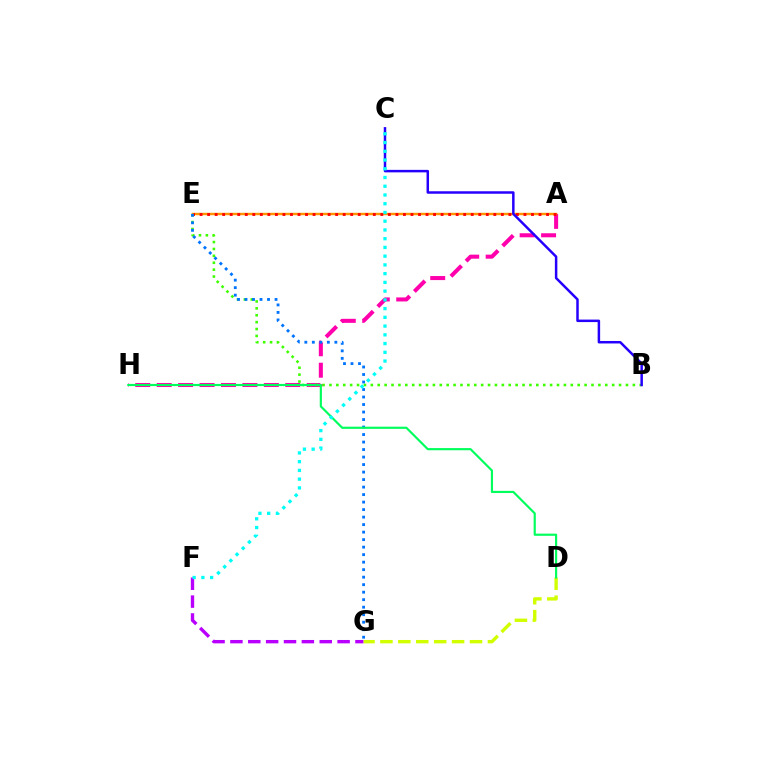{('F', 'G'): [{'color': '#b900ff', 'line_style': 'dashed', 'thickness': 2.43}], ('A', 'H'): [{'color': '#ff00ac', 'line_style': 'dashed', 'thickness': 2.91}], ('A', 'E'): [{'color': '#ff9400', 'line_style': 'solid', 'thickness': 1.74}, {'color': '#ff0000', 'line_style': 'dotted', 'thickness': 2.05}], ('B', 'E'): [{'color': '#3dff00', 'line_style': 'dotted', 'thickness': 1.87}], ('B', 'C'): [{'color': '#2500ff', 'line_style': 'solid', 'thickness': 1.79}], ('E', 'G'): [{'color': '#0074ff', 'line_style': 'dotted', 'thickness': 2.04}], ('D', 'G'): [{'color': '#d1ff00', 'line_style': 'dashed', 'thickness': 2.43}], ('D', 'H'): [{'color': '#00ff5c', 'line_style': 'solid', 'thickness': 1.56}], ('C', 'F'): [{'color': '#00fff6', 'line_style': 'dotted', 'thickness': 2.37}]}